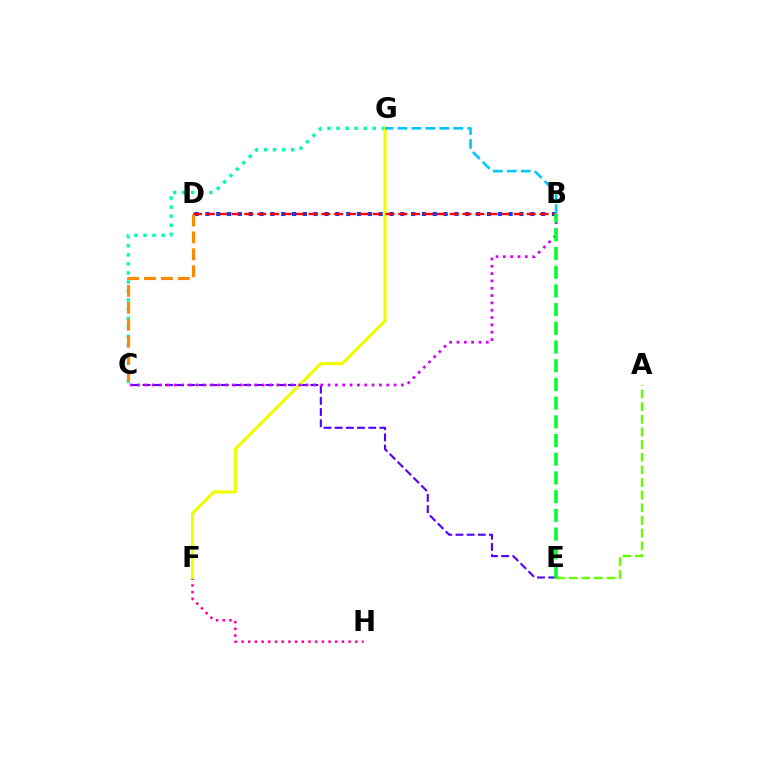{('C', 'E'): [{'color': '#4f00ff', 'line_style': 'dashed', 'thickness': 1.52}], ('F', 'H'): [{'color': '#ff00a0', 'line_style': 'dotted', 'thickness': 1.82}], ('C', 'G'): [{'color': '#00ffaf', 'line_style': 'dotted', 'thickness': 2.46}], ('F', 'G'): [{'color': '#eeff00', 'line_style': 'solid', 'thickness': 2.26}], ('B', 'D'): [{'color': '#003fff', 'line_style': 'dotted', 'thickness': 2.94}, {'color': '#ff0000', 'line_style': 'dashed', 'thickness': 1.74}], ('B', 'G'): [{'color': '#00c7ff', 'line_style': 'dashed', 'thickness': 1.9}], ('A', 'E'): [{'color': '#66ff00', 'line_style': 'dashed', 'thickness': 1.72}], ('C', 'D'): [{'color': '#ff8800', 'line_style': 'dashed', 'thickness': 2.3}], ('B', 'C'): [{'color': '#d600ff', 'line_style': 'dotted', 'thickness': 1.99}], ('B', 'E'): [{'color': '#00ff27', 'line_style': 'dashed', 'thickness': 2.54}]}